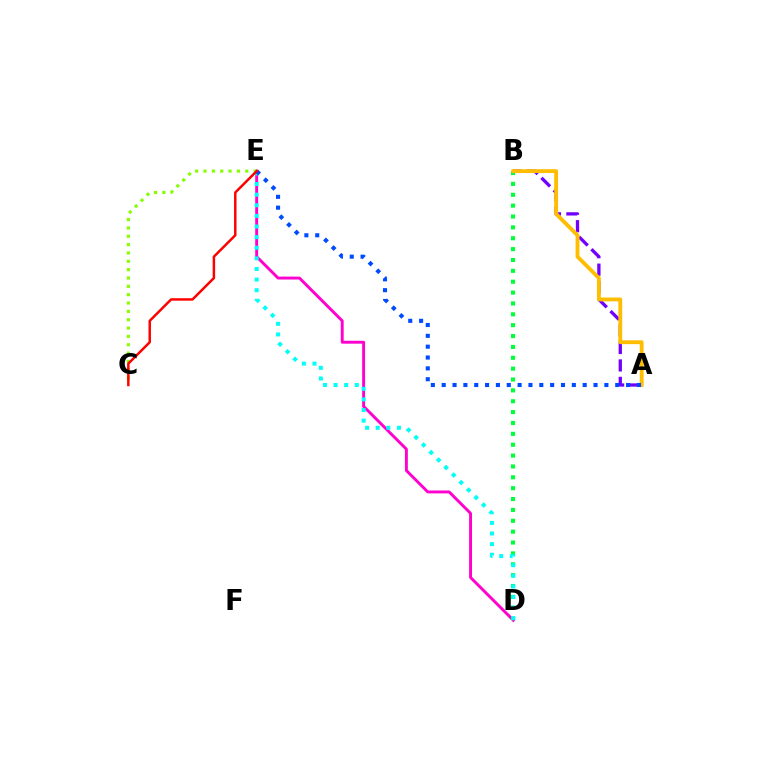{('D', 'E'): [{'color': '#ff00cf', 'line_style': 'solid', 'thickness': 2.09}, {'color': '#00fff6', 'line_style': 'dotted', 'thickness': 2.88}], ('A', 'B'): [{'color': '#7200ff', 'line_style': 'dashed', 'thickness': 2.37}, {'color': '#ffbd00', 'line_style': 'solid', 'thickness': 2.77}], ('B', 'D'): [{'color': '#00ff39', 'line_style': 'dotted', 'thickness': 2.95}], ('C', 'E'): [{'color': '#84ff00', 'line_style': 'dotted', 'thickness': 2.27}, {'color': '#ff0000', 'line_style': 'solid', 'thickness': 1.79}], ('A', 'E'): [{'color': '#004bff', 'line_style': 'dotted', 'thickness': 2.95}]}